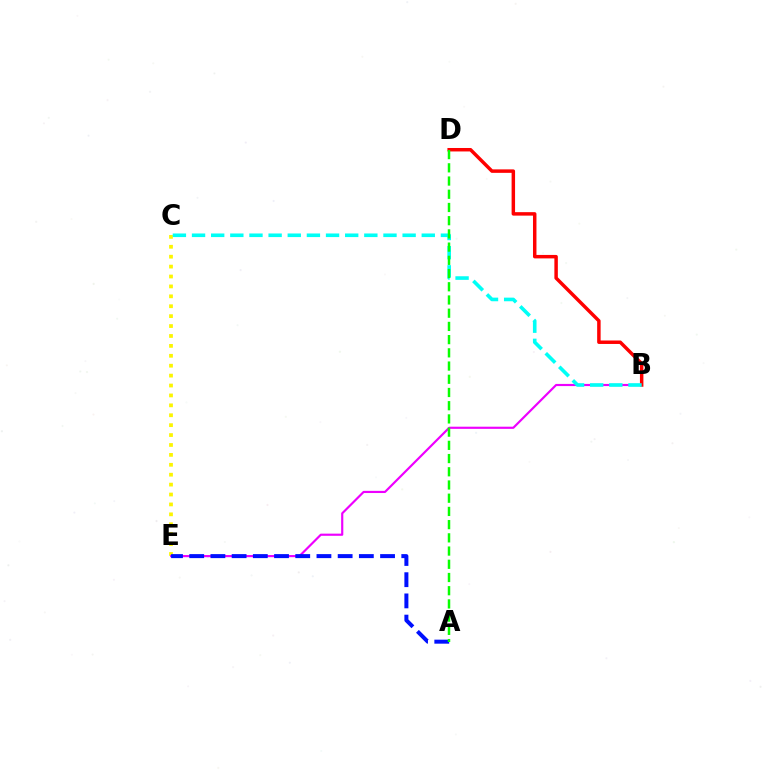{('C', 'E'): [{'color': '#fcf500', 'line_style': 'dotted', 'thickness': 2.69}], ('B', 'E'): [{'color': '#ee00ff', 'line_style': 'solid', 'thickness': 1.56}], ('B', 'D'): [{'color': '#ff0000', 'line_style': 'solid', 'thickness': 2.5}], ('B', 'C'): [{'color': '#00fff6', 'line_style': 'dashed', 'thickness': 2.6}], ('A', 'E'): [{'color': '#0010ff', 'line_style': 'dashed', 'thickness': 2.88}], ('A', 'D'): [{'color': '#08ff00', 'line_style': 'dashed', 'thickness': 1.8}]}